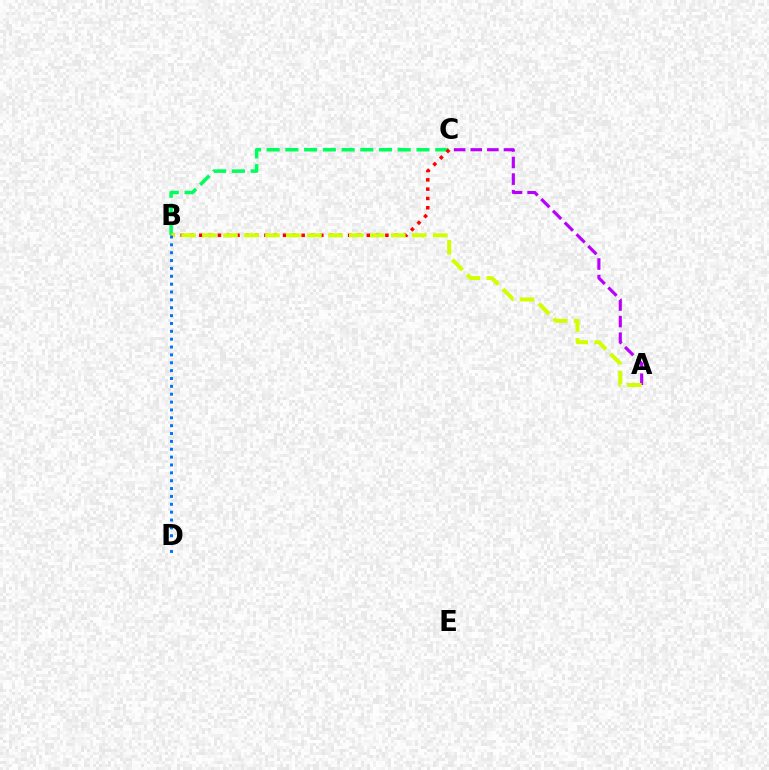{('B', 'C'): [{'color': '#00ff5c', 'line_style': 'dashed', 'thickness': 2.54}, {'color': '#ff0000', 'line_style': 'dotted', 'thickness': 2.53}], ('A', 'C'): [{'color': '#b900ff', 'line_style': 'dashed', 'thickness': 2.26}], ('A', 'B'): [{'color': '#d1ff00', 'line_style': 'dashed', 'thickness': 2.85}], ('B', 'D'): [{'color': '#0074ff', 'line_style': 'dotted', 'thickness': 2.14}]}